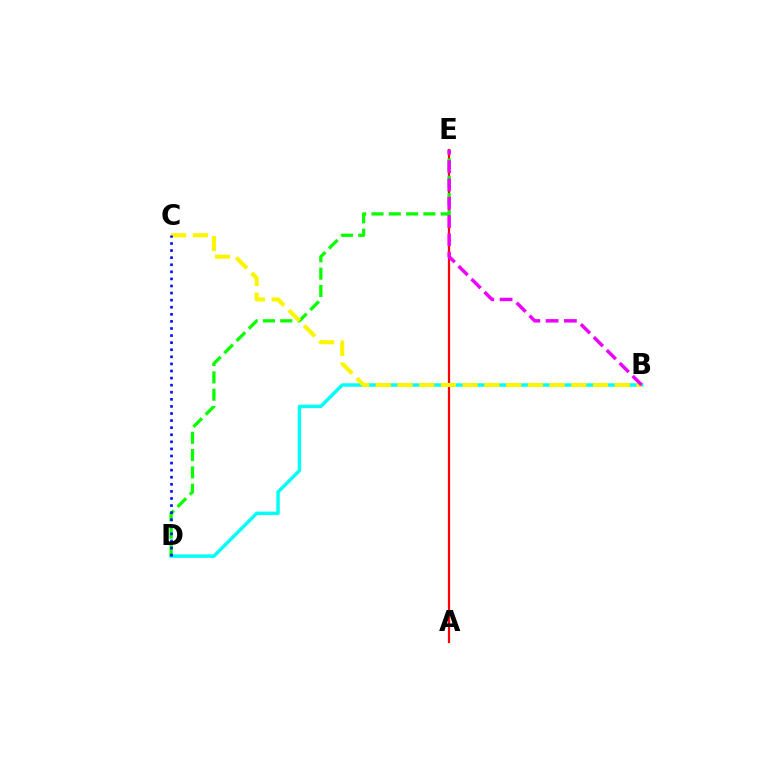{('A', 'E'): [{'color': '#ff0000', 'line_style': 'solid', 'thickness': 1.59}], ('B', 'D'): [{'color': '#00fff6', 'line_style': 'solid', 'thickness': 2.48}], ('D', 'E'): [{'color': '#08ff00', 'line_style': 'dashed', 'thickness': 2.35}], ('B', 'C'): [{'color': '#fcf500', 'line_style': 'dashed', 'thickness': 2.95}], ('C', 'D'): [{'color': '#0010ff', 'line_style': 'dotted', 'thickness': 1.92}], ('B', 'E'): [{'color': '#ee00ff', 'line_style': 'dashed', 'thickness': 2.49}]}